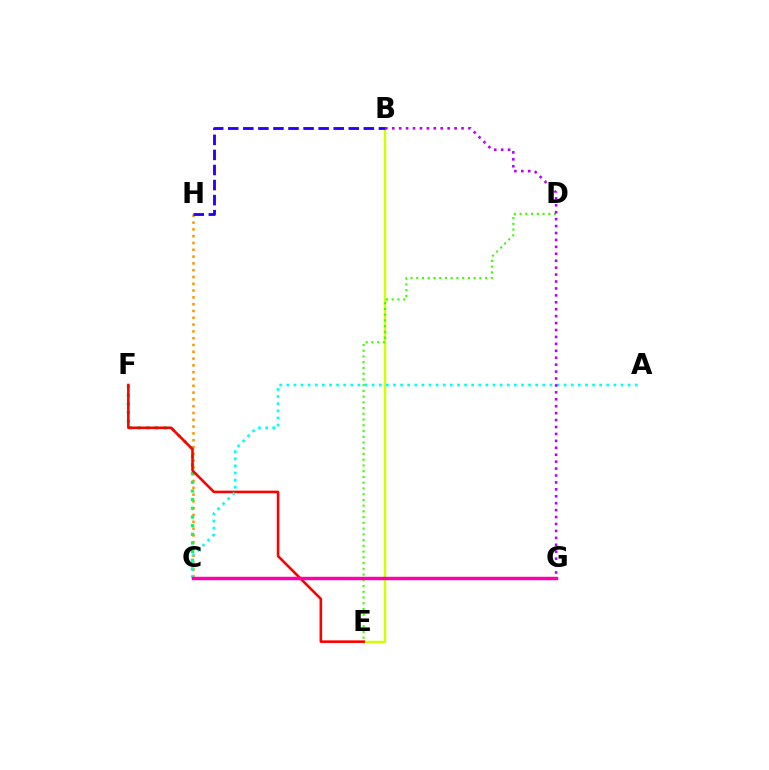{('C', 'H'): [{'color': '#ff9400', 'line_style': 'dotted', 'thickness': 1.85}], ('C', 'F'): [{'color': '#00ff5c', 'line_style': 'dotted', 'thickness': 2.35}], ('C', 'G'): [{'color': '#0074ff', 'line_style': 'dotted', 'thickness': 1.93}, {'color': '#ff00ac', 'line_style': 'solid', 'thickness': 2.47}], ('B', 'E'): [{'color': '#d1ff00', 'line_style': 'solid', 'thickness': 1.78}], ('D', 'E'): [{'color': '#3dff00', 'line_style': 'dotted', 'thickness': 1.56}], ('B', 'H'): [{'color': '#2500ff', 'line_style': 'dashed', 'thickness': 2.05}], ('E', 'F'): [{'color': '#ff0000', 'line_style': 'solid', 'thickness': 1.88}], ('A', 'C'): [{'color': '#00fff6', 'line_style': 'dotted', 'thickness': 1.93}], ('B', 'G'): [{'color': '#b900ff', 'line_style': 'dotted', 'thickness': 1.88}]}